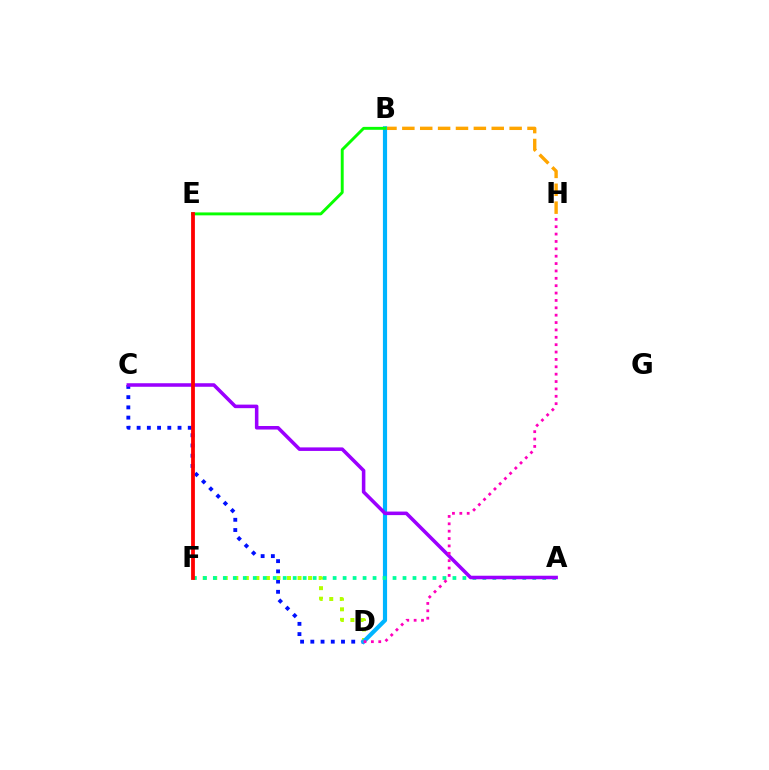{('C', 'D'): [{'color': '#0010ff', 'line_style': 'dotted', 'thickness': 2.78}], ('D', 'F'): [{'color': '#b3ff00', 'line_style': 'dotted', 'thickness': 2.86}], ('B', 'H'): [{'color': '#ffa500', 'line_style': 'dashed', 'thickness': 2.43}], ('B', 'D'): [{'color': '#00b5ff', 'line_style': 'solid', 'thickness': 3.0}], ('B', 'E'): [{'color': '#08ff00', 'line_style': 'solid', 'thickness': 2.1}], ('A', 'F'): [{'color': '#00ff9d', 'line_style': 'dotted', 'thickness': 2.71}], ('A', 'C'): [{'color': '#9b00ff', 'line_style': 'solid', 'thickness': 2.55}], ('D', 'H'): [{'color': '#ff00bd', 'line_style': 'dotted', 'thickness': 2.0}], ('E', 'F'): [{'color': '#ff0000', 'line_style': 'solid', 'thickness': 2.73}]}